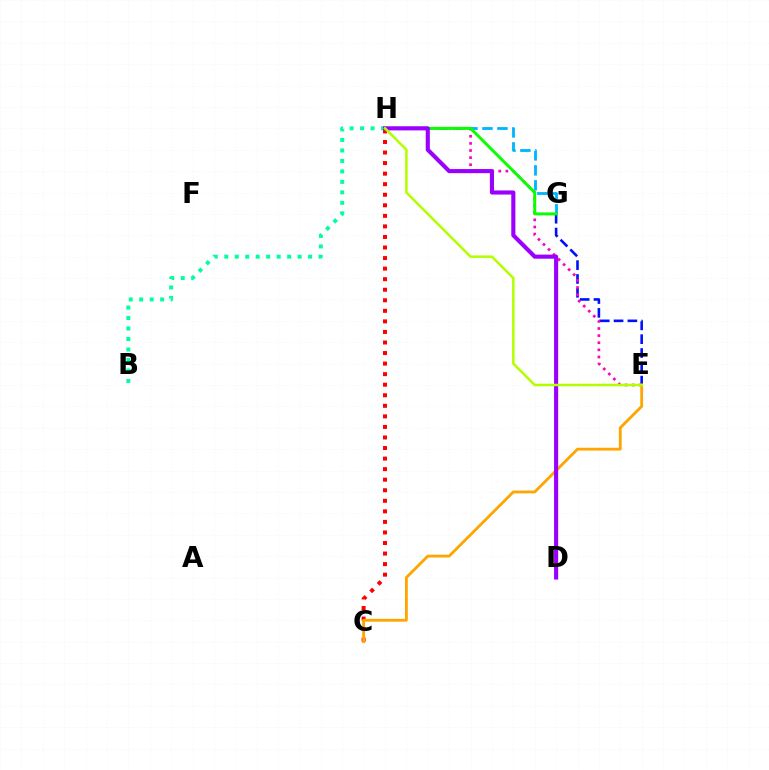{('C', 'H'): [{'color': '#ff0000', 'line_style': 'dotted', 'thickness': 2.87}], ('E', 'G'): [{'color': '#0010ff', 'line_style': 'dashed', 'thickness': 1.88}], ('B', 'H'): [{'color': '#00ff9d', 'line_style': 'dotted', 'thickness': 2.85}], ('G', 'H'): [{'color': '#00b5ff', 'line_style': 'dashed', 'thickness': 2.04}, {'color': '#08ff00', 'line_style': 'solid', 'thickness': 2.13}], ('E', 'H'): [{'color': '#ff00bd', 'line_style': 'dotted', 'thickness': 1.93}, {'color': '#b3ff00', 'line_style': 'solid', 'thickness': 1.82}], ('C', 'E'): [{'color': '#ffa500', 'line_style': 'solid', 'thickness': 2.03}], ('D', 'H'): [{'color': '#9b00ff', 'line_style': 'solid', 'thickness': 2.96}]}